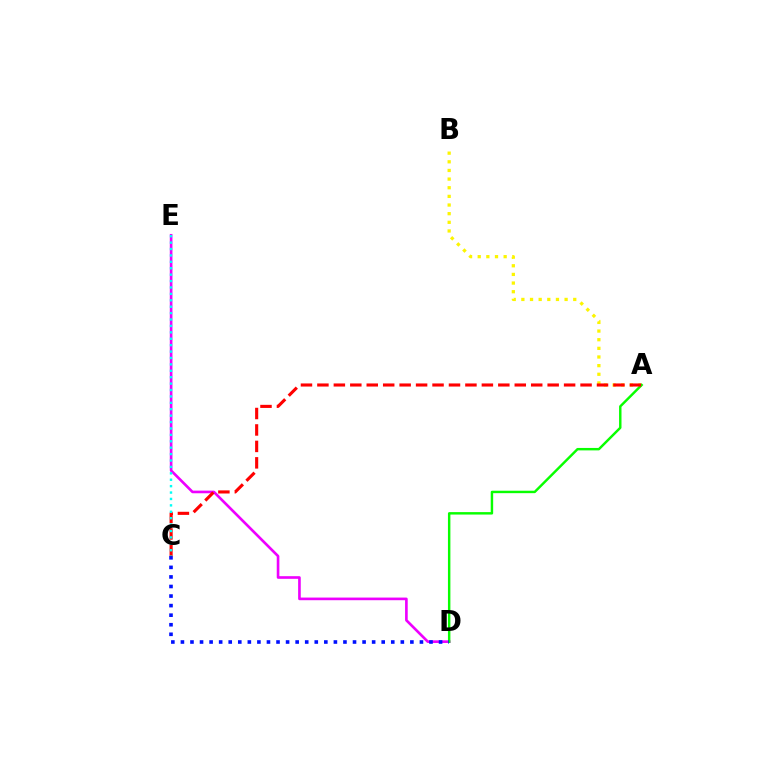{('D', 'E'): [{'color': '#ee00ff', 'line_style': 'solid', 'thickness': 1.9}], ('A', 'B'): [{'color': '#fcf500', 'line_style': 'dotted', 'thickness': 2.35}], ('A', 'D'): [{'color': '#08ff00', 'line_style': 'solid', 'thickness': 1.76}], ('C', 'D'): [{'color': '#0010ff', 'line_style': 'dotted', 'thickness': 2.6}], ('A', 'C'): [{'color': '#ff0000', 'line_style': 'dashed', 'thickness': 2.23}], ('C', 'E'): [{'color': '#00fff6', 'line_style': 'dotted', 'thickness': 1.74}]}